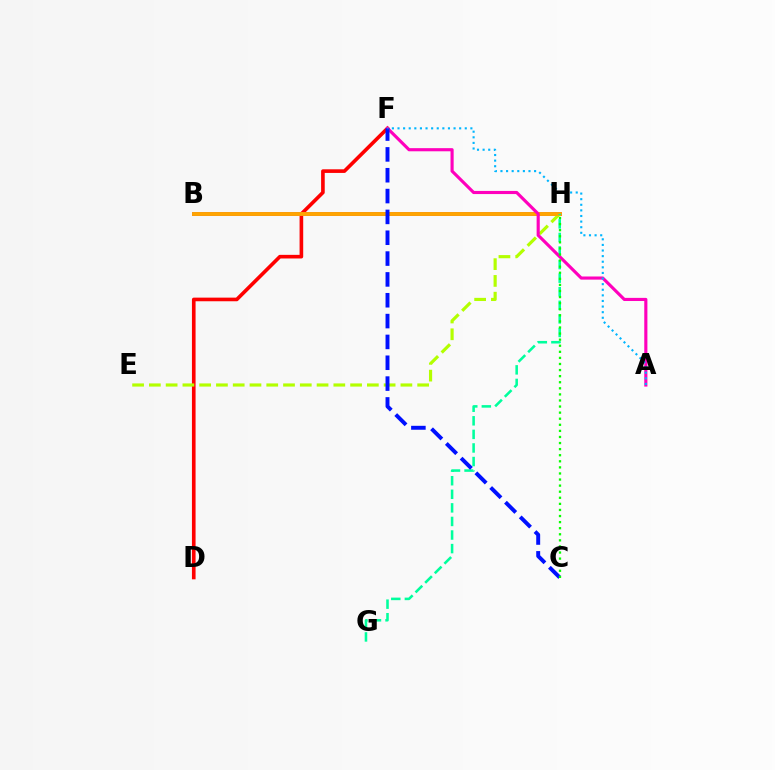{('D', 'F'): [{'color': '#ff0000', 'line_style': 'solid', 'thickness': 2.61}], ('B', 'H'): [{'color': '#9b00ff', 'line_style': 'solid', 'thickness': 2.76}, {'color': '#ffa500', 'line_style': 'solid', 'thickness': 2.81}], ('E', 'H'): [{'color': '#b3ff00', 'line_style': 'dashed', 'thickness': 2.28}], ('G', 'H'): [{'color': '#00ff9d', 'line_style': 'dashed', 'thickness': 1.84}], ('A', 'F'): [{'color': '#ff00bd', 'line_style': 'solid', 'thickness': 2.26}, {'color': '#00b5ff', 'line_style': 'dotted', 'thickness': 1.52}], ('C', 'F'): [{'color': '#0010ff', 'line_style': 'dashed', 'thickness': 2.83}], ('C', 'H'): [{'color': '#08ff00', 'line_style': 'dotted', 'thickness': 1.65}]}